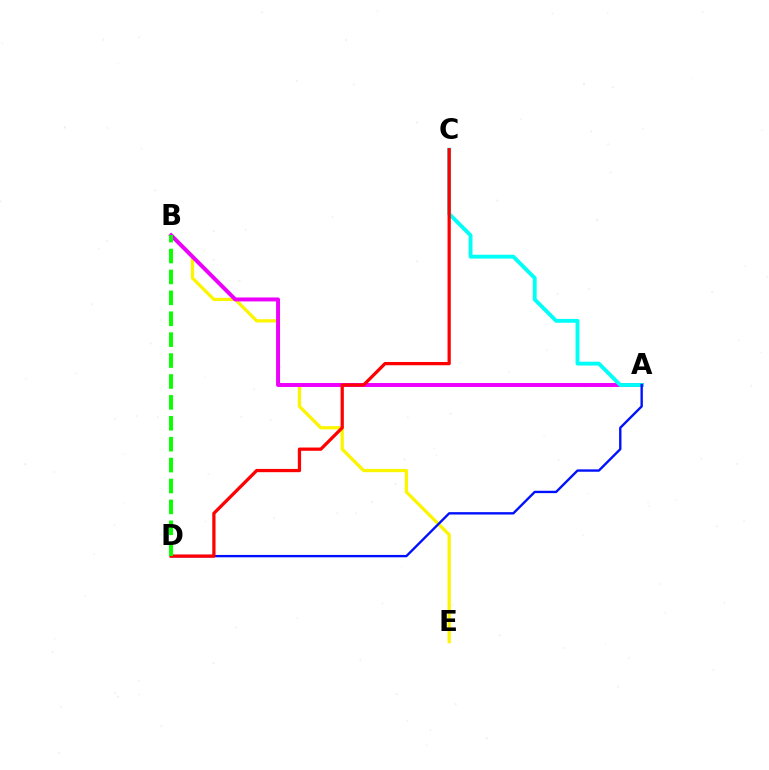{('B', 'E'): [{'color': '#fcf500', 'line_style': 'solid', 'thickness': 2.35}], ('A', 'B'): [{'color': '#ee00ff', 'line_style': 'solid', 'thickness': 2.85}], ('A', 'C'): [{'color': '#00fff6', 'line_style': 'solid', 'thickness': 2.78}], ('A', 'D'): [{'color': '#0010ff', 'line_style': 'solid', 'thickness': 1.71}], ('C', 'D'): [{'color': '#ff0000', 'line_style': 'solid', 'thickness': 2.34}], ('B', 'D'): [{'color': '#08ff00', 'line_style': 'dashed', 'thickness': 2.84}]}